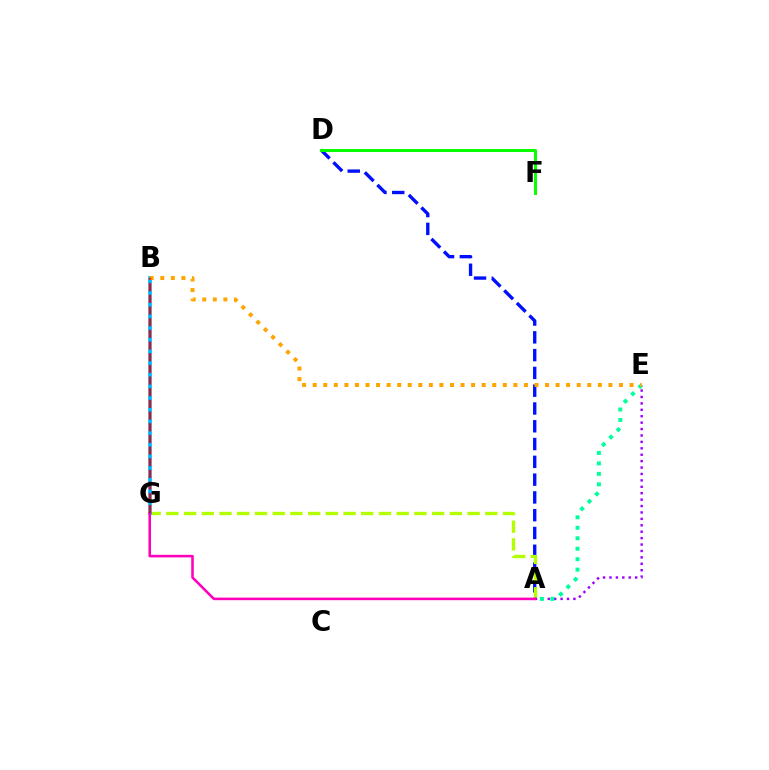{('A', 'D'): [{'color': '#0010ff', 'line_style': 'dashed', 'thickness': 2.42}], ('D', 'F'): [{'color': '#08ff00', 'line_style': 'solid', 'thickness': 2.18}], ('A', 'G'): [{'color': '#b3ff00', 'line_style': 'dashed', 'thickness': 2.41}, {'color': '#ff00bd', 'line_style': 'solid', 'thickness': 1.85}], ('A', 'E'): [{'color': '#9b00ff', 'line_style': 'dotted', 'thickness': 1.74}, {'color': '#00ff9d', 'line_style': 'dotted', 'thickness': 2.84}], ('B', 'G'): [{'color': '#00b5ff', 'line_style': 'solid', 'thickness': 2.67}, {'color': '#ff0000', 'line_style': 'dashed', 'thickness': 1.59}], ('B', 'E'): [{'color': '#ffa500', 'line_style': 'dotted', 'thickness': 2.87}]}